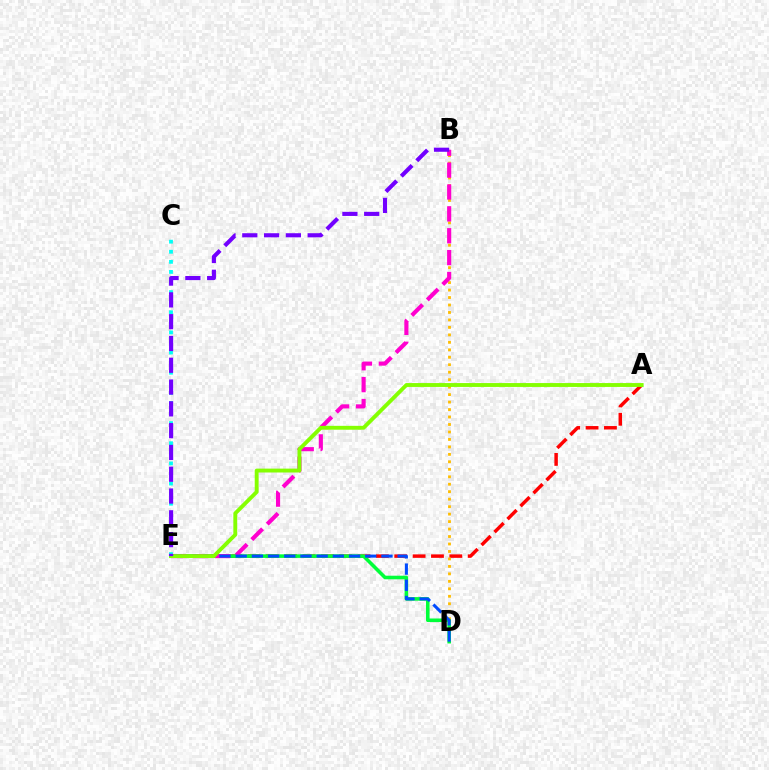{('A', 'E'): [{'color': '#ff0000', 'line_style': 'dashed', 'thickness': 2.49}, {'color': '#84ff00', 'line_style': 'solid', 'thickness': 2.79}], ('B', 'D'): [{'color': '#ffbd00', 'line_style': 'dotted', 'thickness': 2.03}], ('D', 'E'): [{'color': '#00ff39', 'line_style': 'solid', 'thickness': 2.58}, {'color': '#004bff', 'line_style': 'dashed', 'thickness': 2.2}], ('B', 'E'): [{'color': '#ff00cf', 'line_style': 'dashed', 'thickness': 2.97}, {'color': '#7200ff', 'line_style': 'dashed', 'thickness': 2.96}], ('C', 'E'): [{'color': '#00fff6', 'line_style': 'dotted', 'thickness': 2.74}]}